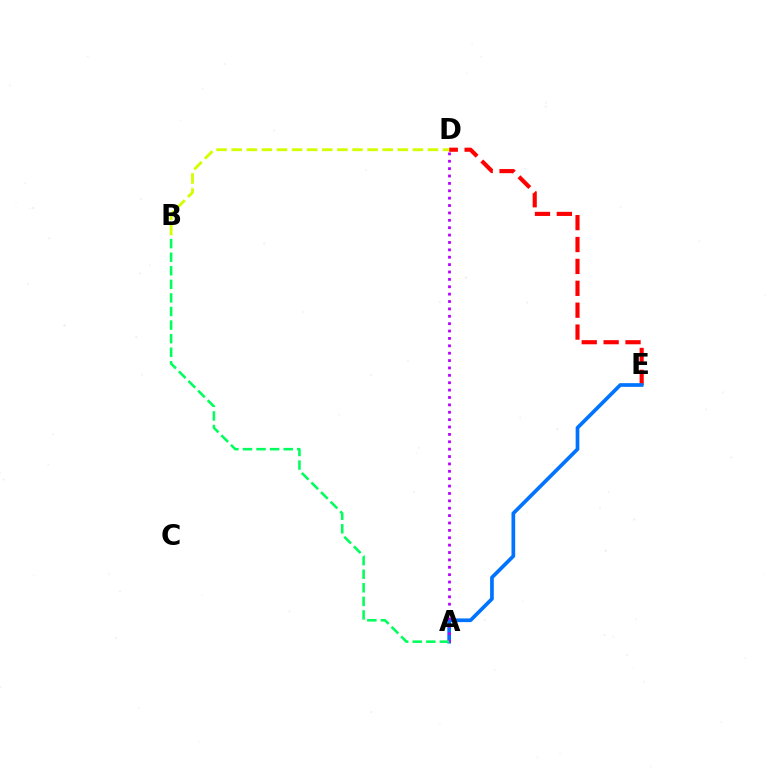{('D', 'E'): [{'color': '#ff0000', 'line_style': 'dashed', 'thickness': 2.97}], ('A', 'E'): [{'color': '#0074ff', 'line_style': 'solid', 'thickness': 2.66}], ('A', 'D'): [{'color': '#b900ff', 'line_style': 'dotted', 'thickness': 2.01}], ('B', 'D'): [{'color': '#d1ff00', 'line_style': 'dashed', 'thickness': 2.05}], ('A', 'B'): [{'color': '#00ff5c', 'line_style': 'dashed', 'thickness': 1.84}]}